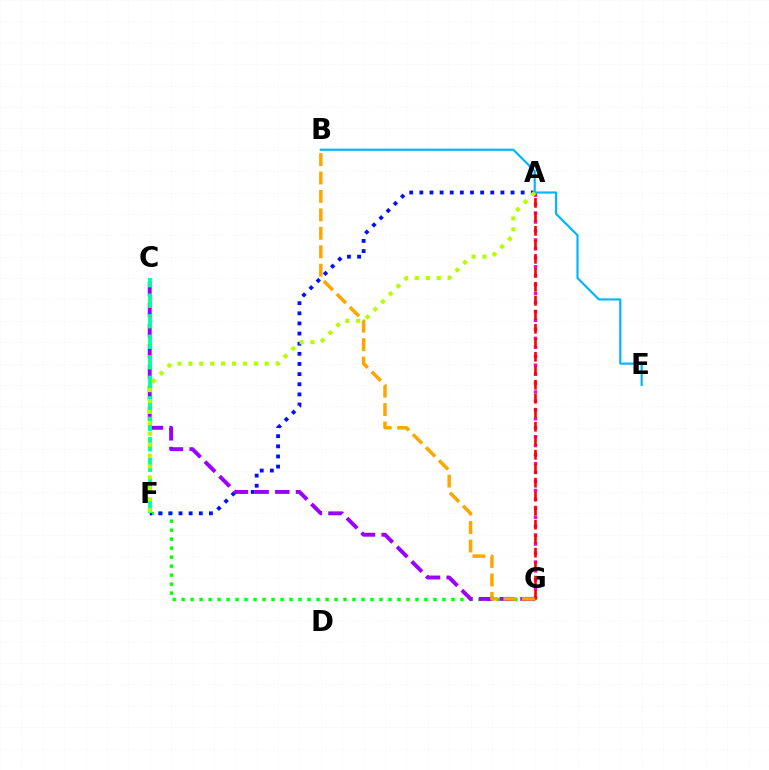{('F', 'G'): [{'color': '#08ff00', 'line_style': 'dotted', 'thickness': 2.44}], ('A', 'F'): [{'color': '#0010ff', 'line_style': 'dotted', 'thickness': 2.75}, {'color': '#b3ff00', 'line_style': 'dotted', 'thickness': 2.97}], ('B', 'E'): [{'color': '#00b5ff', 'line_style': 'solid', 'thickness': 1.56}], ('A', 'G'): [{'color': '#ff00bd', 'line_style': 'dotted', 'thickness': 2.43}, {'color': '#ff0000', 'line_style': 'dashed', 'thickness': 1.9}], ('C', 'G'): [{'color': '#9b00ff', 'line_style': 'dashed', 'thickness': 2.81}], ('C', 'F'): [{'color': '#00ff9d', 'line_style': 'dashed', 'thickness': 2.79}], ('B', 'G'): [{'color': '#ffa500', 'line_style': 'dashed', 'thickness': 2.5}]}